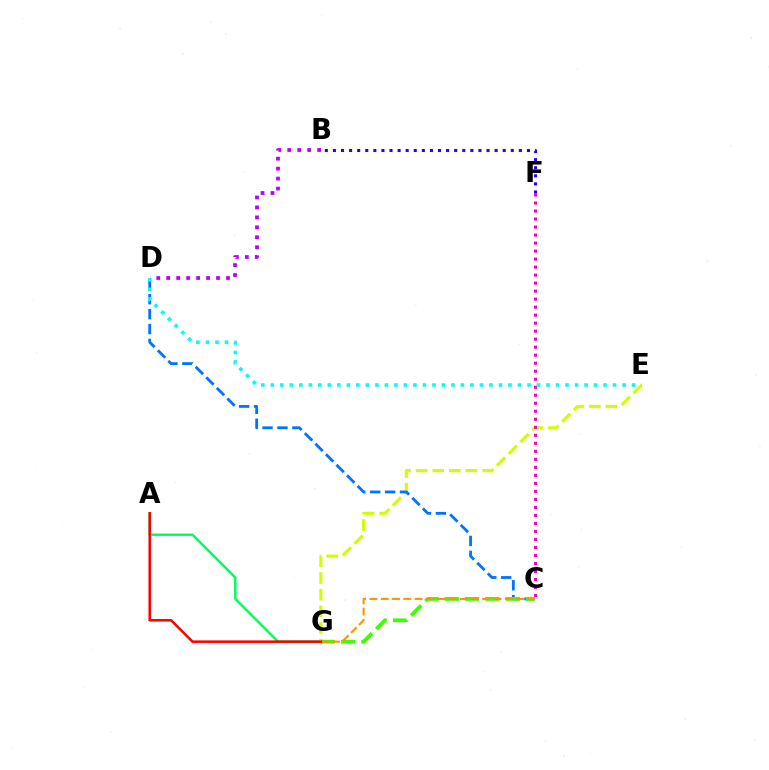{('A', 'G'): [{'color': '#00ff5c', 'line_style': 'solid', 'thickness': 1.77}, {'color': '#ff0000', 'line_style': 'solid', 'thickness': 1.82}], ('E', 'G'): [{'color': '#d1ff00', 'line_style': 'dashed', 'thickness': 2.26}], ('C', 'D'): [{'color': '#0074ff', 'line_style': 'dashed', 'thickness': 2.03}], ('C', 'G'): [{'color': '#3dff00', 'line_style': 'dashed', 'thickness': 2.75}, {'color': '#ff9400', 'line_style': 'dashed', 'thickness': 1.53}], ('C', 'F'): [{'color': '#ff00ac', 'line_style': 'dotted', 'thickness': 2.18}], ('D', 'E'): [{'color': '#00fff6', 'line_style': 'dotted', 'thickness': 2.58}], ('B', 'F'): [{'color': '#2500ff', 'line_style': 'dotted', 'thickness': 2.2}], ('B', 'D'): [{'color': '#b900ff', 'line_style': 'dotted', 'thickness': 2.71}]}